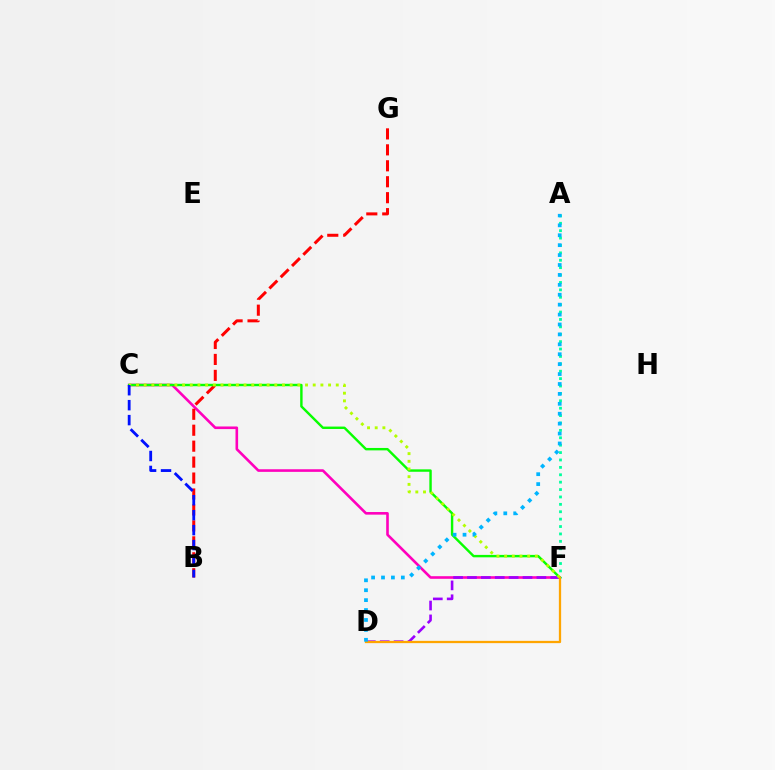{('C', 'F'): [{'color': '#ff00bd', 'line_style': 'solid', 'thickness': 1.88}, {'color': '#08ff00', 'line_style': 'solid', 'thickness': 1.74}, {'color': '#b3ff00', 'line_style': 'dotted', 'thickness': 2.09}], ('A', 'F'): [{'color': '#00ff9d', 'line_style': 'dotted', 'thickness': 2.01}], ('B', 'G'): [{'color': '#ff0000', 'line_style': 'dashed', 'thickness': 2.17}], ('D', 'F'): [{'color': '#9b00ff', 'line_style': 'dashed', 'thickness': 1.89}, {'color': '#ffa500', 'line_style': 'solid', 'thickness': 1.64}], ('B', 'C'): [{'color': '#0010ff', 'line_style': 'dashed', 'thickness': 2.03}], ('A', 'D'): [{'color': '#00b5ff', 'line_style': 'dotted', 'thickness': 2.69}]}